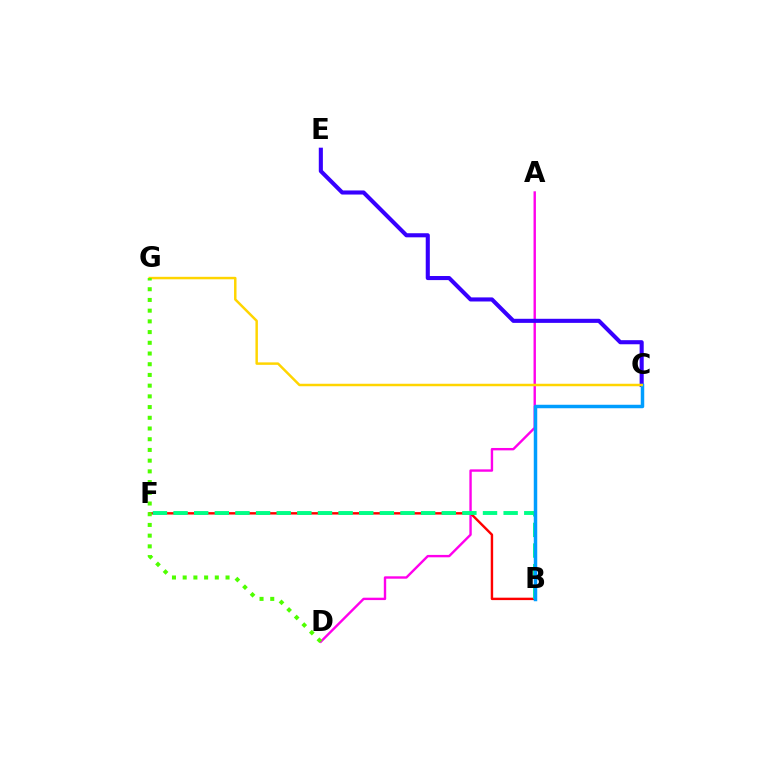{('A', 'D'): [{'color': '#ff00ed', 'line_style': 'solid', 'thickness': 1.72}], ('B', 'F'): [{'color': '#ff0000', 'line_style': 'solid', 'thickness': 1.74}, {'color': '#00ff86', 'line_style': 'dashed', 'thickness': 2.8}], ('C', 'E'): [{'color': '#3700ff', 'line_style': 'solid', 'thickness': 2.94}], ('B', 'C'): [{'color': '#009eff', 'line_style': 'solid', 'thickness': 2.5}], ('C', 'G'): [{'color': '#ffd500', 'line_style': 'solid', 'thickness': 1.78}], ('D', 'G'): [{'color': '#4fff00', 'line_style': 'dotted', 'thickness': 2.91}]}